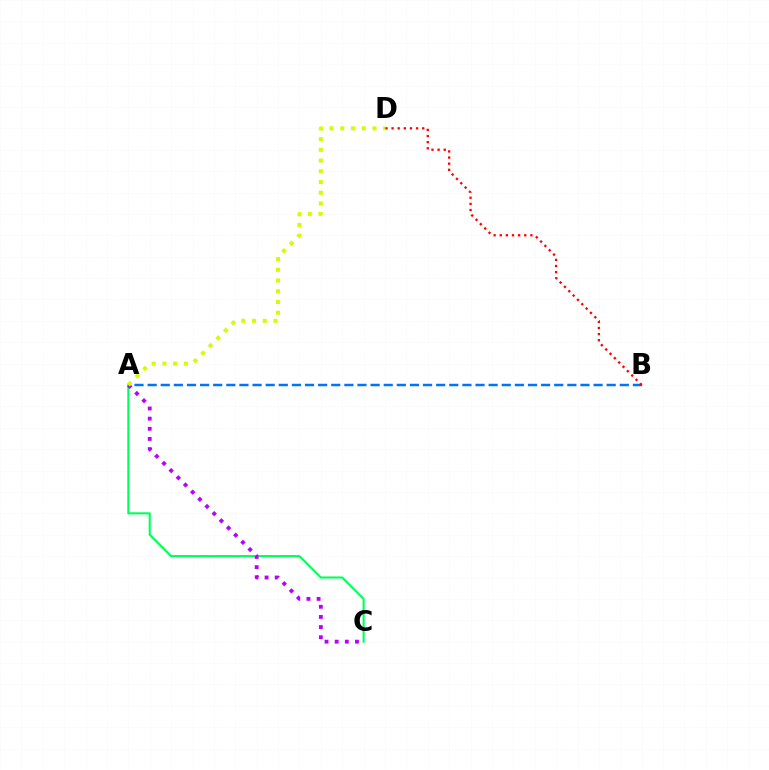{('A', 'C'): [{'color': '#00ff5c', 'line_style': 'solid', 'thickness': 1.51}, {'color': '#b900ff', 'line_style': 'dotted', 'thickness': 2.76}], ('A', 'B'): [{'color': '#0074ff', 'line_style': 'dashed', 'thickness': 1.78}], ('A', 'D'): [{'color': '#d1ff00', 'line_style': 'dotted', 'thickness': 2.92}], ('B', 'D'): [{'color': '#ff0000', 'line_style': 'dotted', 'thickness': 1.67}]}